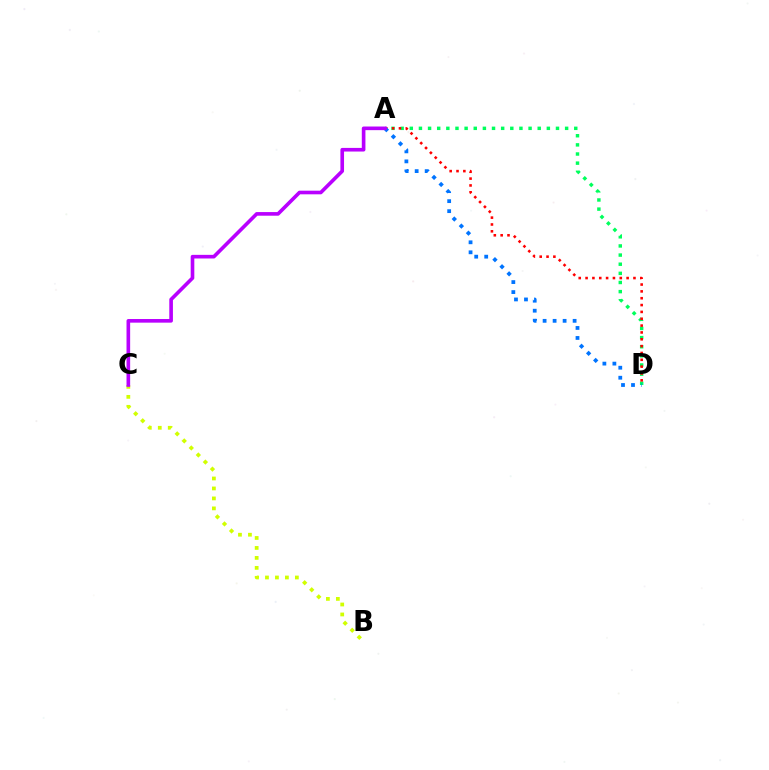{('A', 'D'): [{'color': '#00ff5c', 'line_style': 'dotted', 'thickness': 2.48}, {'color': '#ff0000', 'line_style': 'dotted', 'thickness': 1.86}, {'color': '#0074ff', 'line_style': 'dotted', 'thickness': 2.72}], ('B', 'C'): [{'color': '#d1ff00', 'line_style': 'dotted', 'thickness': 2.71}], ('A', 'C'): [{'color': '#b900ff', 'line_style': 'solid', 'thickness': 2.62}]}